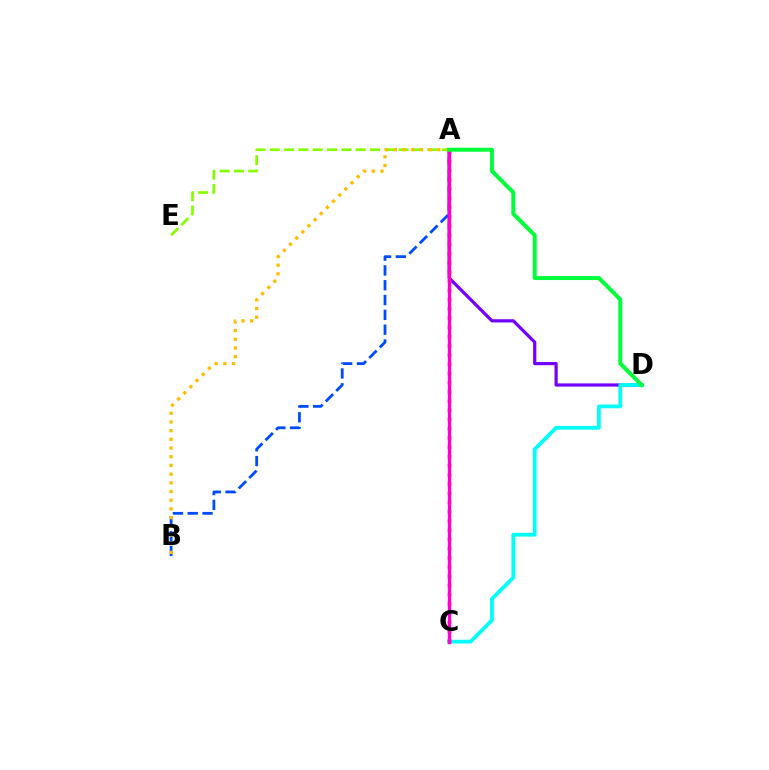{('A', 'D'): [{'color': '#7200ff', 'line_style': 'solid', 'thickness': 2.31}, {'color': '#00ff39', 'line_style': 'solid', 'thickness': 2.86}], ('A', 'B'): [{'color': '#004bff', 'line_style': 'dashed', 'thickness': 2.01}, {'color': '#ffbd00', 'line_style': 'dotted', 'thickness': 2.36}], ('C', 'D'): [{'color': '#00fff6', 'line_style': 'solid', 'thickness': 2.73}], ('A', 'E'): [{'color': '#84ff00', 'line_style': 'dashed', 'thickness': 1.94}], ('A', 'C'): [{'color': '#ff0000', 'line_style': 'dotted', 'thickness': 2.5}, {'color': '#ff00cf', 'line_style': 'solid', 'thickness': 2.43}]}